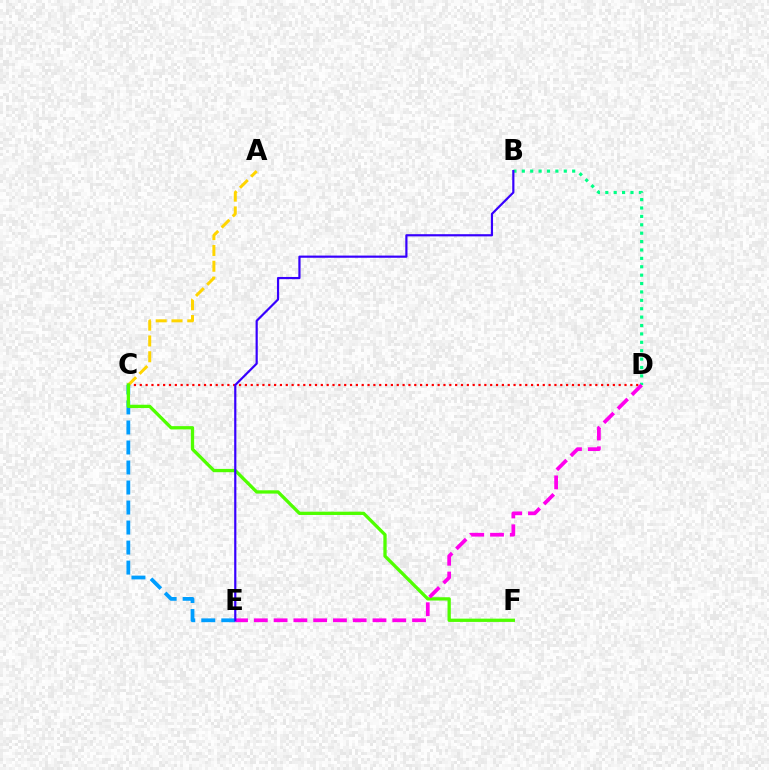{('C', 'D'): [{'color': '#ff0000', 'line_style': 'dotted', 'thickness': 1.59}], ('C', 'E'): [{'color': '#009eff', 'line_style': 'dashed', 'thickness': 2.72}], ('B', 'D'): [{'color': '#00ff86', 'line_style': 'dotted', 'thickness': 2.28}], ('A', 'C'): [{'color': '#ffd500', 'line_style': 'dashed', 'thickness': 2.15}], ('C', 'F'): [{'color': '#4fff00', 'line_style': 'solid', 'thickness': 2.37}], ('D', 'E'): [{'color': '#ff00ed', 'line_style': 'dashed', 'thickness': 2.69}], ('B', 'E'): [{'color': '#3700ff', 'line_style': 'solid', 'thickness': 1.58}]}